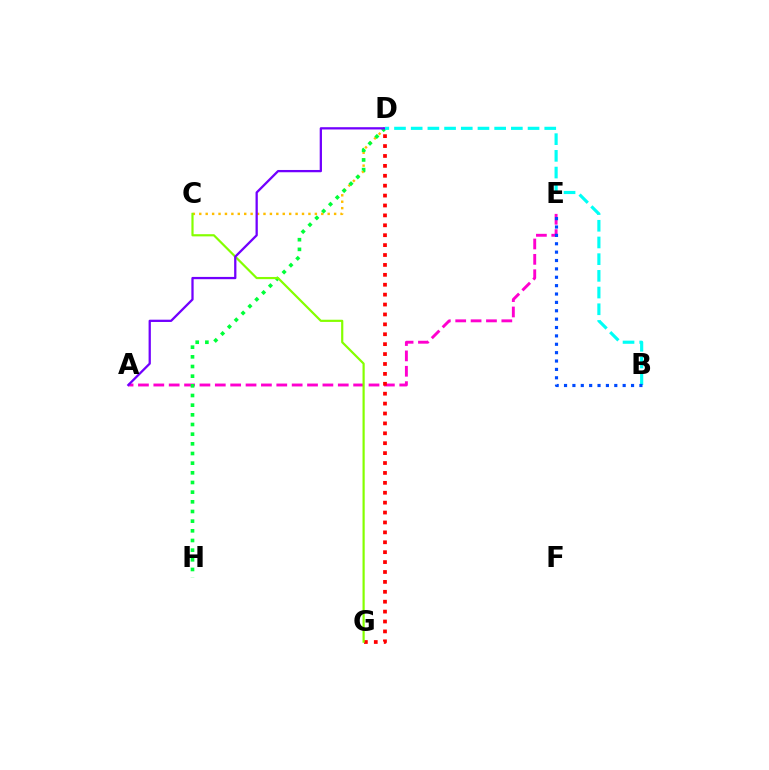{('A', 'E'): [{'color': '#ff00cf', 'line_style': 'dashed', 'thickness': 2.09}], ('D', 'G'): [{'color': '#ff0000', 'line_style': 'dotted', 'thickness': 2.69}], ('C', 'D'): [{'color': '#ffbd00', 'line_style': 'dotted', 'thickness': 1.74}], ('D', 'H'): [{'color': '#00ff39', 'line_style': 'dotted', 'thickness': 2.63}], ('C', 'G'): [{'color': '#84ff00', 'line_style': 'solid', 'thickness': 1.58}], ('A', 'D'): [{'color': '#7200ff', 'line_style': 'solid', 'thickness': 1.64}], ('B', 'D'): [{'color': '#00fff6', 'line_style': 'dashed', 'thickness': 2.27}], ('B', 'E'): [{'color': '#004bff', 'line_style': 'dotted', 'thickness': 2.28}]}